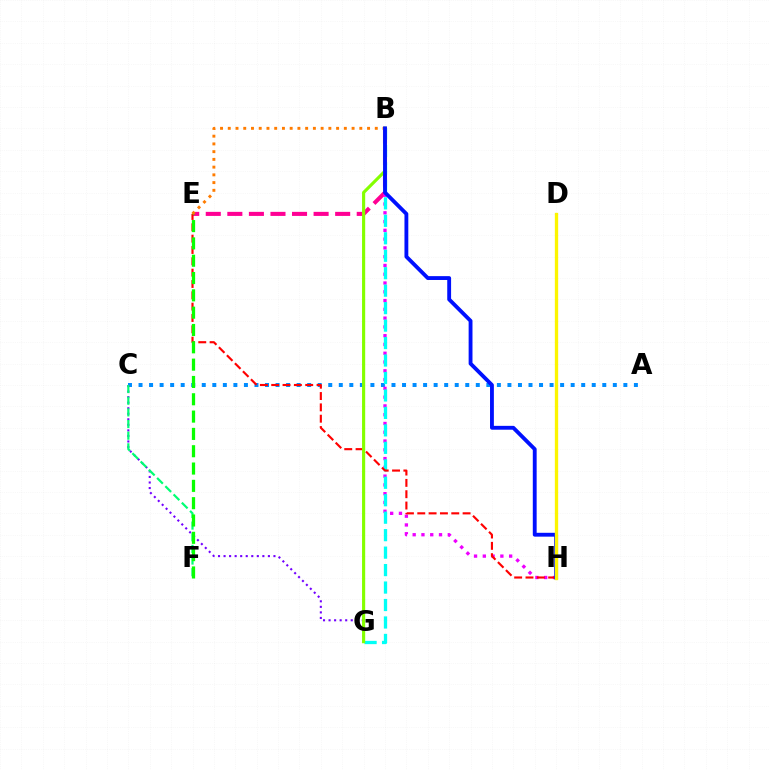{('A', 'C'): [{'color': '#008cff', 'line_style': 'dotted', 'thickness': 2.86}], ('B', 'E'): [{'color': '#ff0094', 'line_style': 'dashed', 'thickness': 2.93}, {'color': '#ff7c00', 'line_style': 'dotted', 'thickness': 2.1}], ('C', 'G'): [{'color': '#7200ff', 'line_style': 'dotted', 'thickness': 1.51}], ('C', 'F'): [{'color': '#00ff74', 'line_style': 'dashed', 'thickness': 1.58}], ('B', 'H'): [{'color': '#ee00ff', 'line_style': 'dotted', 'thickness': 2.38}, {'color': '#0010ff', 'line_style': 'solid', 'thickness': 2.77}], ('B', 'G'): [{'color': '#00fff6', 'line_style': 'dashed', 'thickness': 2.37}, {'color': '#84ff00', 'line_style': 'solid', 'thickness': 2.26}], ('E', 'H'): [{'color': '#ff0000', 'line_style': 'dashed', 'thickness': 1.54}], ('E', 'F'): [{'color': '#08ff00', 'line_style': 'dashed', 'thickness': 2.35}], ('D', 'H'): [{'color': '#fcf500', 'line_style': 'solid', 'thickness': 2.38}]}